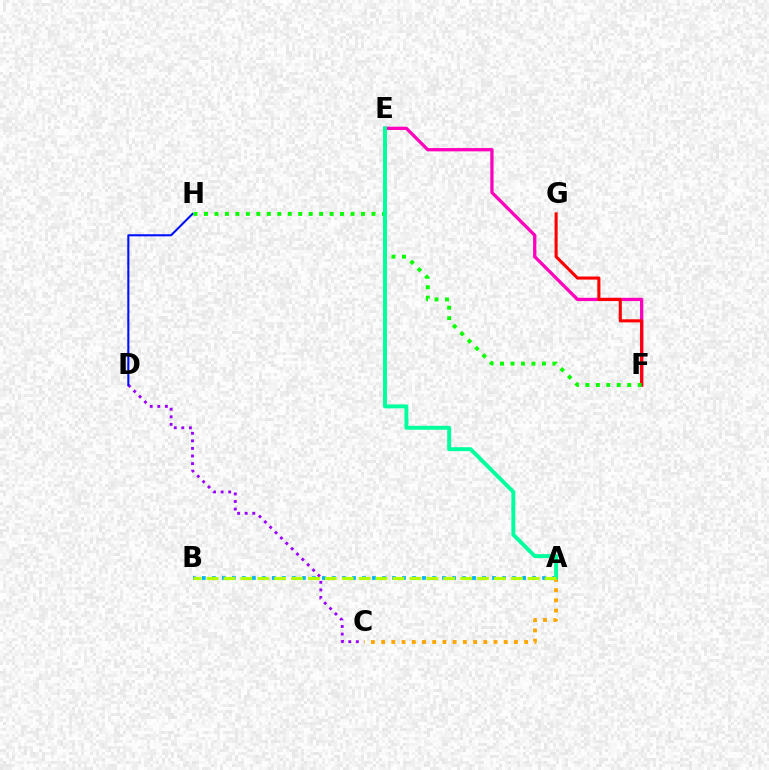{('A', 'B'): [{'color': '#00b5ff', 'line_style': 'dotted', 'thickness': 2.72}, {'color': '#b3ff00', 'line_style': 'dashed', 'thickness': 2.3}], ('E', 'F'): [{'color': '#ff00bd', 'line_style': 'solid', 'thickness': 2.36}], ('F', 'G'): [{'color': '#ff0000', 'line_style': 'solid', 'thickness': 2.22}], ('A', 'C'): [{'color': '#ffa500', 'line_style': 'dotted', 'thickness': 2.78}], ('C', 'D'): [{'color': '#9b00ff', 'line_style': 'dotted', 'thickness': 2.06}], ('D', 'H'): [{'color': '#0010ff', 'line_style': 'solid', 'thickness': 1.5}], ('F', 'H'): [{'color': '#08ff00', 'line_style': 'dotted', 'thickness': 2.84}], ('A', 'E'): [{'color': '#00ff9d', 'line_style': 'solid', 'thickness': 2.83}]}